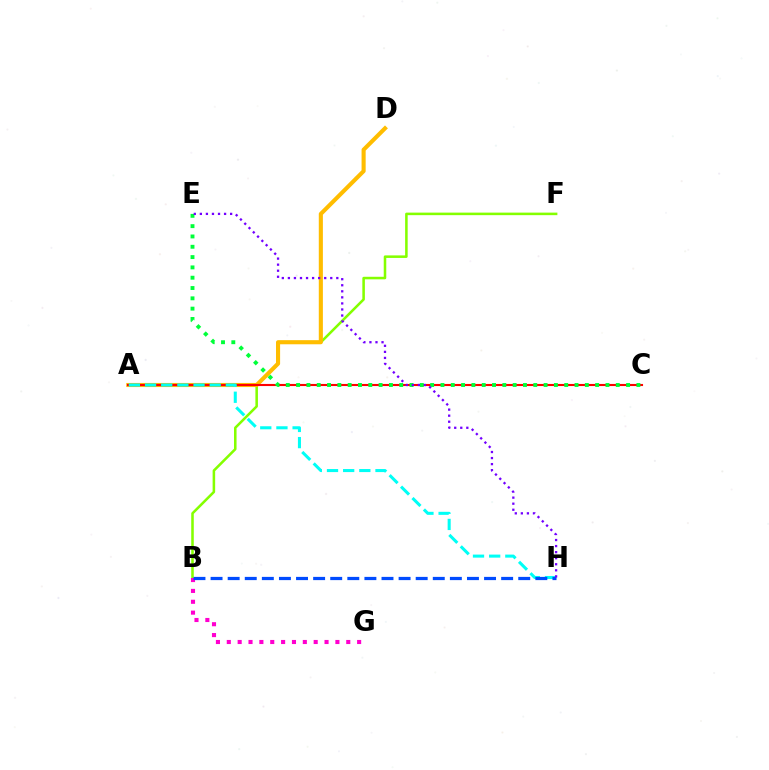{('B', 'F'): [{'color': '#84ff00', 'line_style': 'solid', 'thickness': 1.83}], ('A', 'D'): [{'color': '#ffbd00', 'line_style': 'solid', 'thickness': 2.95}], ('A', 'C'): [{'color': '#ff0000', 'line_style': 'solid', 'thickness': 1.51}], ('B', 'G'): [{'color': '#ff00cf', 'line_style': 'dotted', 'thickness': 2.95}], ('A', 'H'): [{'color': '#00fff6', 'line_style': 'dashed', 'thickness': 2.2}], ('B', 'H'): [{'color': '#004bff', 'line_style': 'dashed', 'thickness': 2.32}], ('C', 'E'): [{'color': '#00ff39', 'line_style': 'dotted', 'thickness': 2.8}], ('E', 'H'): [{'color': '#7200ff', 'line_style': 'dotted', 'thickness': 1.64}]}